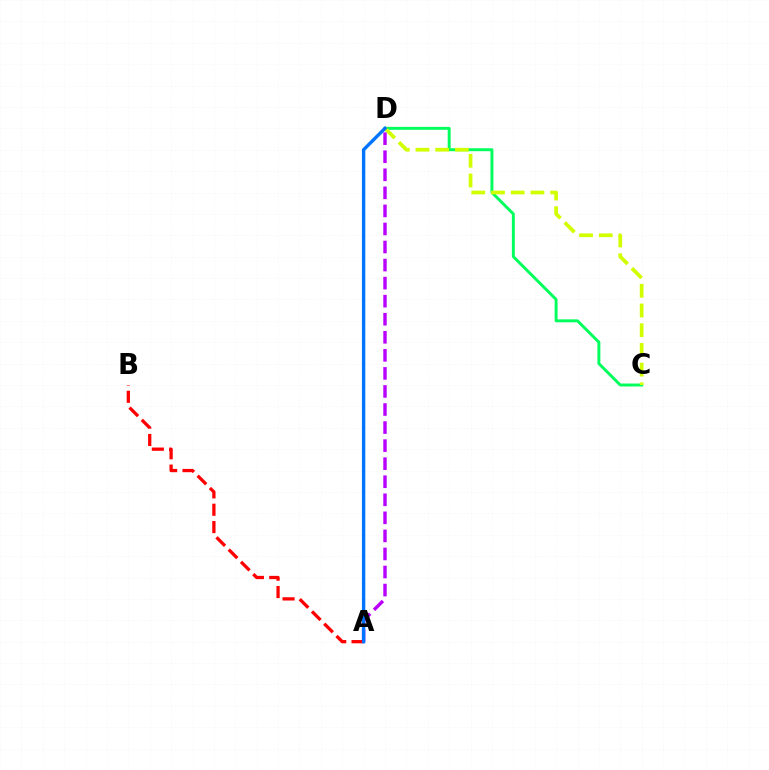{('C', 'D'): [{'color': '#00ff5c', 'line_style': 'solid', 'thickness': 2.12}, {'color': '#d1ff00', 'line_style': 'dashed', 'thickness': 2.68}], ('A', 'D'): [{'color': '#b900ff', 'line_style': 'dashed', 'thickness': 2.45}, {'color': '#0074ff', 'line_style': 'solid', 'thickness': 2.43}], ('A', 'B'): [{'color': '#ff0000', 'line_style': 'dashed', 'thickness': 2.36}]}